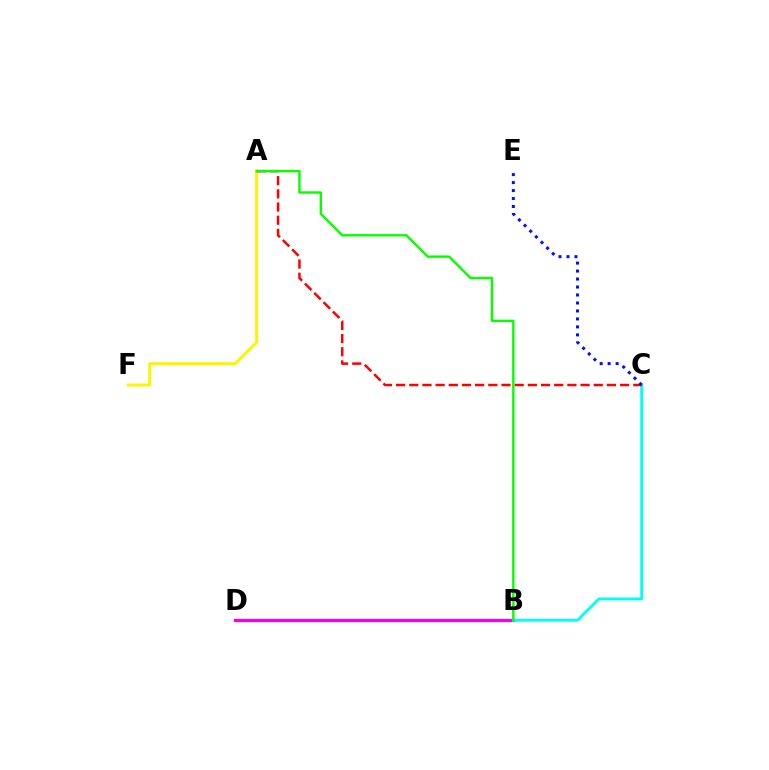{('B', 'D'): [{'color': '#ee00ff', 'line_style': 'solid', 'thickness': 2.33}], ('A', 'F'): [{'color': '#fcf500', 'line_style': 'solid', 'thickness': 2.17}], ('B', 'C'): [{'color': '#00fff6', 'line_style': 'solid', 'thickness': 2.05}], ('A', 'C'): [{'color': '#ff0000', 'line_style': 'dashed', 'thickness': 1.79}], ('A', 'B'): [{'color': '#08ff00', 'line_style': 'solid', 'thickness': 1.73}], ('C', 'E'): [{'color': '#0010ff', 'line_style': 'dotted', 'thickness': 2.17}]}